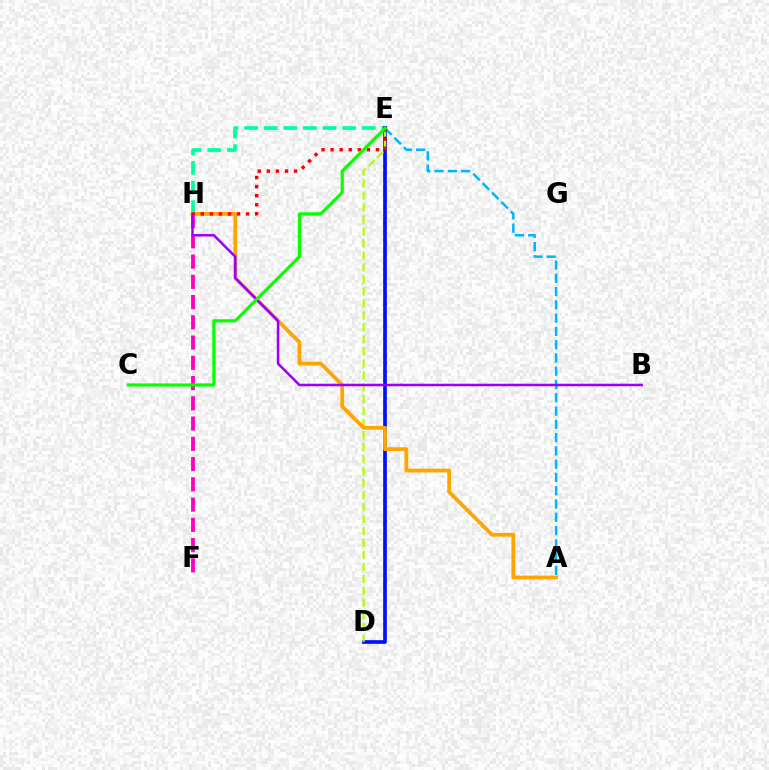{('A', 'E'): [{'color': '#00b5ff', 'line_style': 'dashed', 'thickness': 1.8}], ('E', 'H'): [{'color': '#00ff9d', 'line_style': 'dashed', 'thickness': 2.66}, {'color': '#ff0000', 'line_style': 'dotted', 'thickness': 2.46}], ('D', 'E'): [{'color': '#0010ff', 'line_style': 'solid', 'thickness': 2.66}, {'color': '#b3ff00', 'line_style': 'dashed', 'thickness': 1.63}], ('F', 'H'): [{'color': '#ff00bd', 'line_style': 'dashed', 'thickness': 2.75}], ('A', 'H'): [{'color': '#ffa500', 'line_style': 'solid', 'thickness': 2.72}], ('B', 'H'): [{'color': '#9b00ff', 'line_style': 'solid', 'thickness': 1.81}], ('C', 'E'): [{'color': '#08ff00', 'line_style': 'solid', 'thickness': 2.3}]}